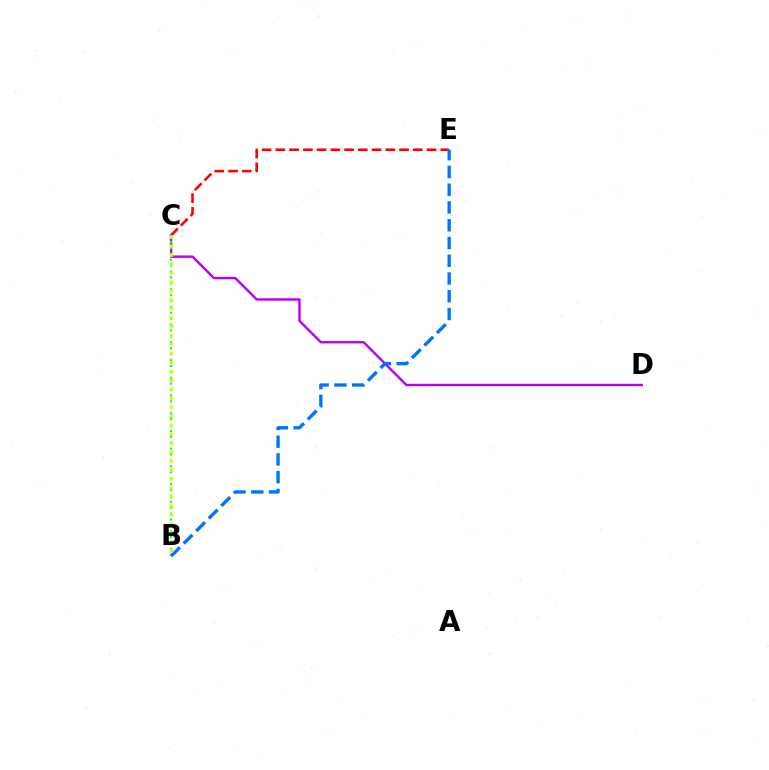{('C', 'E'): [{'color': '#ff0000', 'line_style': 'dashed', 'thickness': 1.87}], ('C', 'D'): [{'color': '#b900ff', 'line_style': 'solid', 'thickness': 1.75}], ('B', 'C'): [{'color': '#00ff5c', 'line_style': 'dotted', 'thickness': 1.6}, {'color': '#d1ff00', 'line_style': 'dotted', 'thickness': 2.43}], ('B', 'E'): [{'color': '#0074ff', 'line_style': 'dashed', 'thickness': 2.41}]}